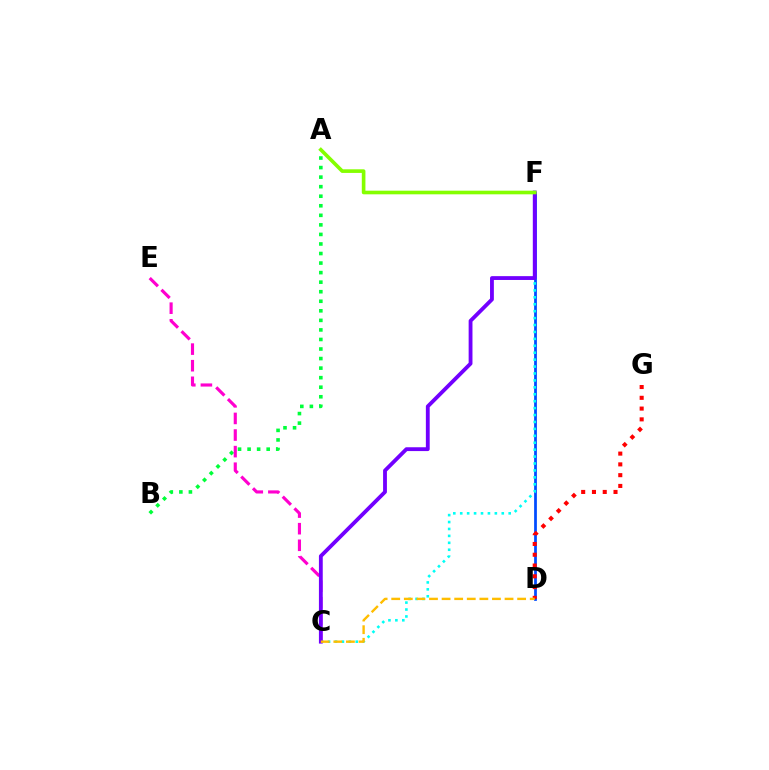{('D', 'F'): [{'color': '#004bff', 'line_style': 'solid', 'thickness': 1.98}], ('C', 'F'): [{'color': '#00fff6', 'line_style': 'dotted', 'thickness': 1.88}, {'color': '#7200ff', 'line_style': 'solid', 'thickness': 2.76}], ('D', 'G'): [{'color': '#ff0000', 'line_style': 'dotted', 'thickness': 2.93}], ('A', 'B'): [{'color': '#00ff39', 'line_style': 'dotted', 'thickness': 2.59}], ('C', 'E'): [{'color': '#ff00cf', 'line_style': 'dashed', 'thickness': 2.25}], ('A', 'F'): [{'color': '#84ff00', 'line_style': 'solid', 'thickness': 2.61}], ('C', 'D'): [{'color': '#ffbd00', 'line_style': 'dashed', 'thickness': 1.71}]}